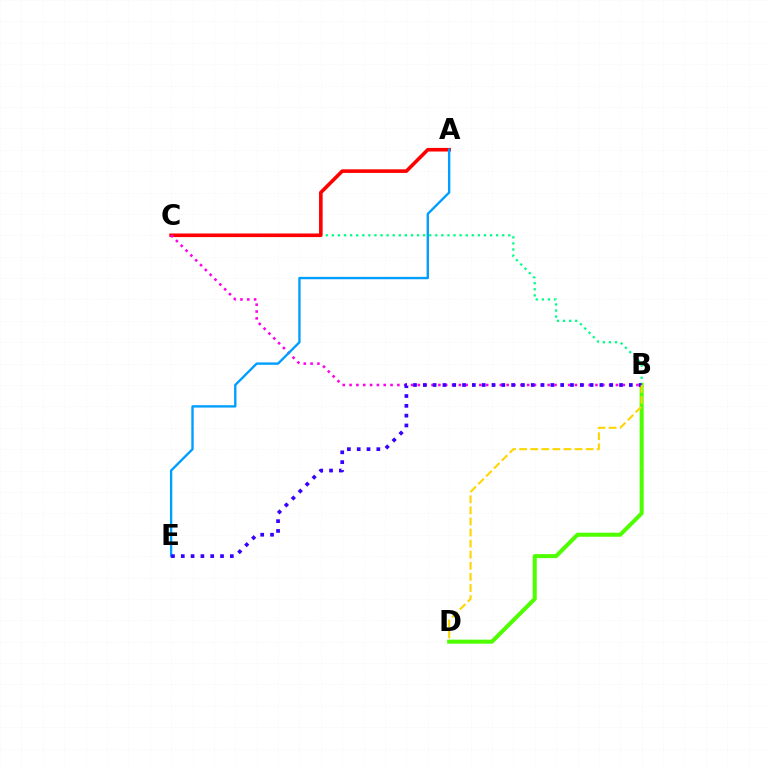{('B', 'C'): [{'color': '#00ff86', 'line_style': 'dotted', 'thickness': 1.65}, {'color': '#ff00ed', 'line_style': 'dotted', 'thickness': 1.86}], ('B', 'D'): [{'color': '#4fff00', 'line_style': 'solid', 'thickness': 2.9}, {'color': '#ffd500', 'line_style': 'dashed', 'thickness': 1.51}], ('A', 'C'): [{'color': '#ff0000', 'line_style': 'solid', 'thickness': 2.59}], ('A', 'E'): [{'color': '#009eff', 'line_style': 'solid', 'thickness': 1.7}], ('B', 'E'): [{'color': '#3700ff', 'line_style': 'dotted', 'thickness': 2.67}]}